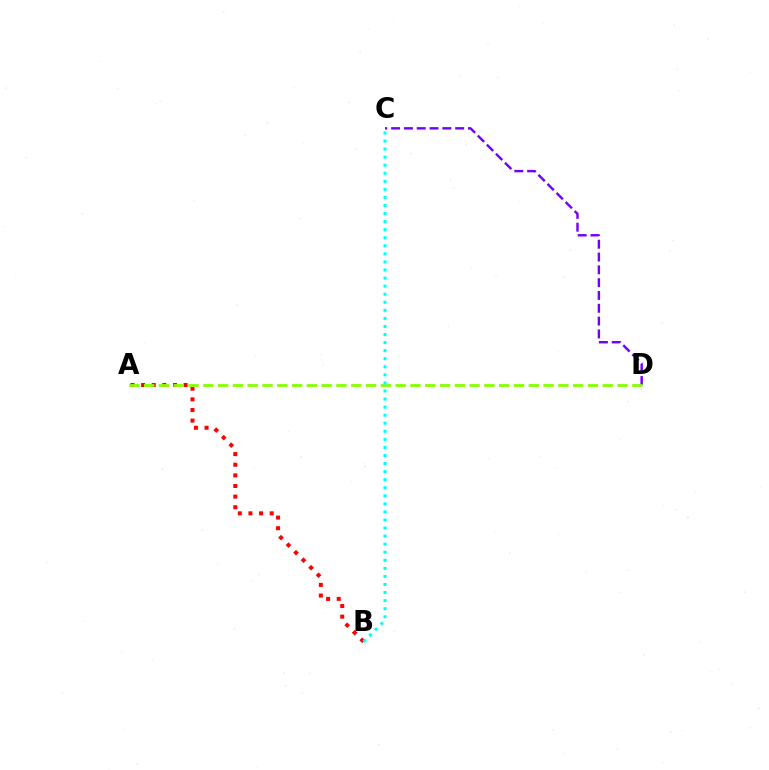{('C', 'D'): [{'color': '#7200ff', 'line_style': 'dashed', 'thickness': 1.74}], ('A', 'B'): [{'color': '#ff0000', 'line_style': 'dotted', 'thickness': 2.89}], ('A', 'D'): [{'color': '#84ff00', 'line_style': 'dashed', 'thickness': 2.01}], ('B', 'C'): [{'color': '#00fff6', 'line_style': 'dotted', 'thickness': 2.19}]}